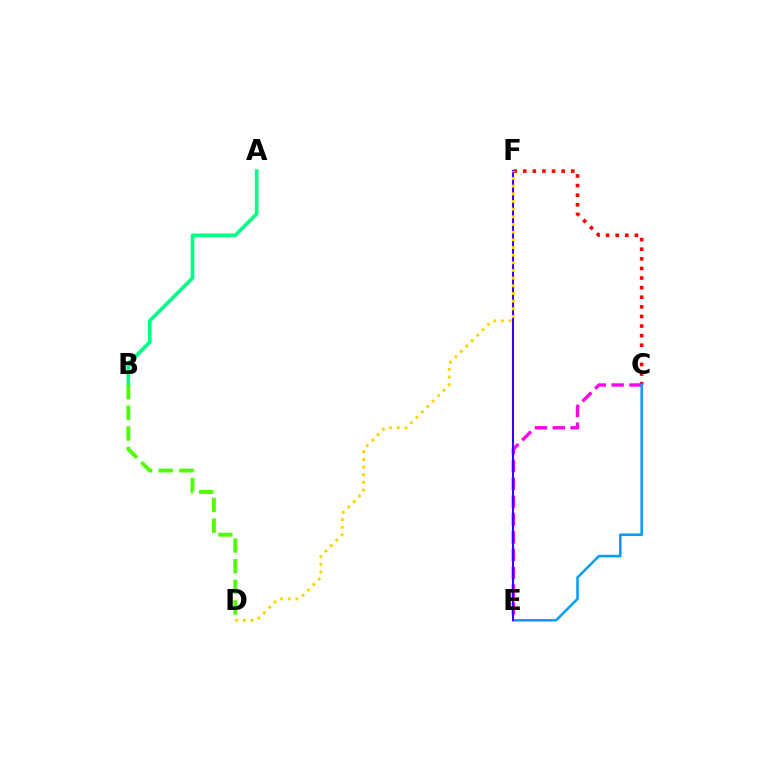{('C', 'F'): [{'color': '#ff0000', 'line_style': 'dotted', 'thickness': 2.61}], ('C', 'E'): [{'color': '#ff00ed', 'line_style': 'dashed', 'thickness': 2.42}, {'color': '#009eff', 'line_style': 'solid', 'thickness': 1.82}], ('E', 'F'): [{'color': '#3700ff', 'line_style': 'solid', 'thickness': 1.5}], ('A', 'B'): [{'color': '#00ff86', 'line_style': 'solid', 'thickness': 2.64}], ('D', 'F'): [{'color': '#ffd500', 'line_style': 'dotted', 'thickness': 2.08}], ('B', 'D'): [{'color': '#4fff00', 'line_style': 'dashed', 'thickness': 2.8}]}